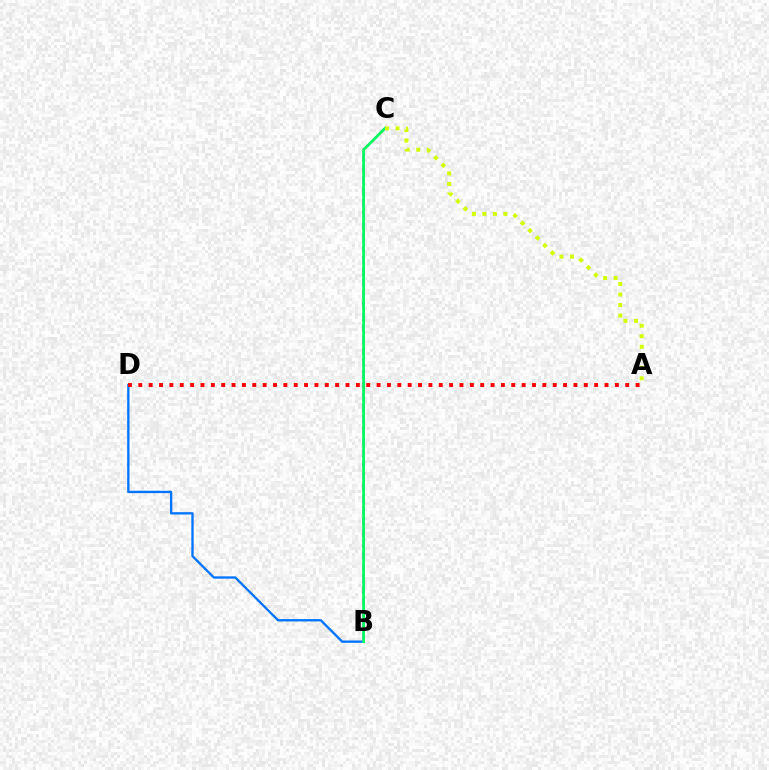{('B', 'C'): [{'color': '#b900ff', 'line_style': 'dashed', 'thickness': 1.55}, {'color': '#00ff5c', 'line_style': 'solid', 'thickness': 1.96}], ('B', 'D'): [{'color': '#0074ff', 'line_style': 'solid', 'thickness': 1.68}], ('A', 'D'): [{'color': '#ff0000', 'line_style': 'dotted', 'thickness': 2.81}], ('A', 'C'): [{'color': '#d1ff00', 'line_style': 'dotted', 'thickness': 2.86}]}